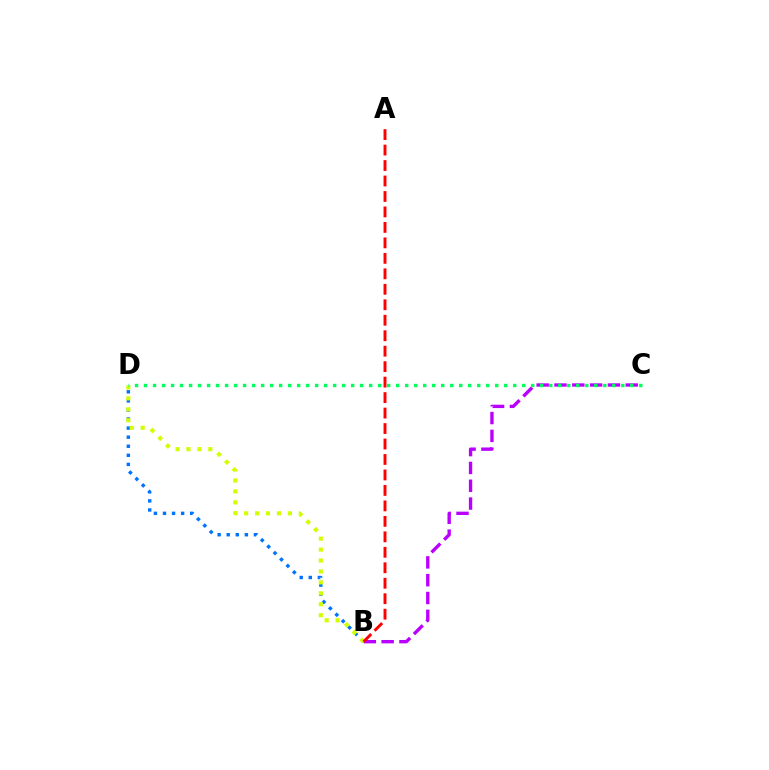{('B', 'D'): [{'color': '#0074ff', 'line_style': 'dotted', 'thickness': 2.46}, {'color': '#d1ff00', 'line_style': 'dotted', 'thickness': 2.97}], ('B', 'C'): [{'color': '#b900ff', 'line_style': 'dashed', 'thickness': 2.42}], ('C', 'D'): [{'color': '#00ff5c', 'line_style': 'dotted', 'thickness': 2.45}], ('A', 'B'): [{'color': '#ff0000', 'line_style': 'dashed', 'thickness': 2.1}]}